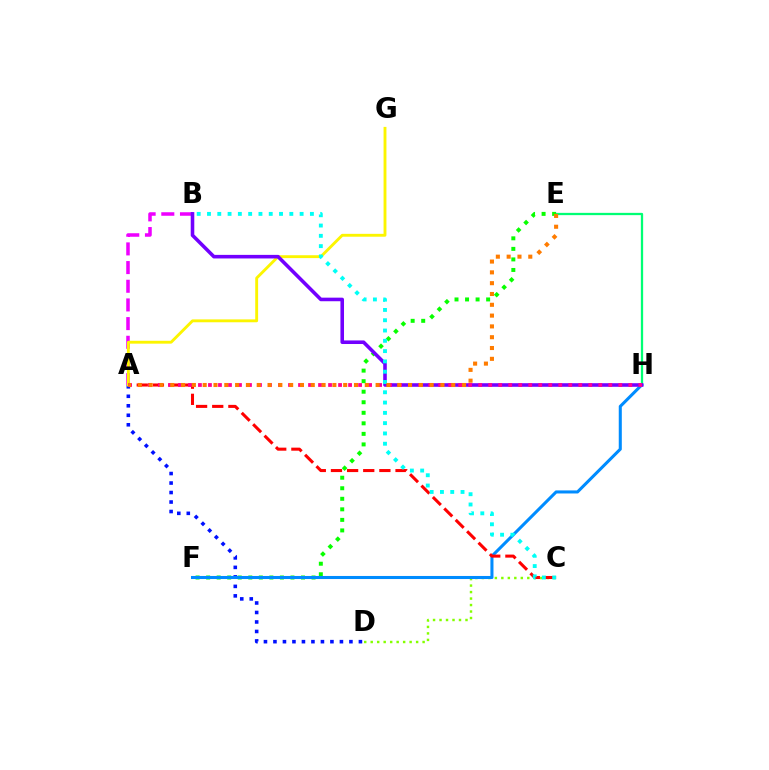{('A', 'B'): [{'color': '#ee00ff', 'line_style': 'dashed', 'thickness': 2.54}], ('E', 'H'): [{'color': '#00ff74', 'line_style': 'solid', 'thickness': 1.64}], ('E', 'F'): [{'color': '#08ff00', 'line_style': 'dotted', 'thickness': 2.86}], ('C', 'D'): [{'color': '#84ff00', 'line_style': 'dotted', 'thickness': 1.76}], ('A', 'D'): [{'color': '#0010ff', 'line_style': 'dotted', 'thickness': 2.58}], ('A', 'G'): [{'color': '#fcf500', 'line_style': 'solid', 'thickness': 2.07}], ('F', 'H'): [{'color': '#008cff', 'line_style': 'solid', 'thickness': 2.2}], ('A', 'C'): [{'color': '#ff0000', 'line_style': 'dashed', 'thickness': 2.19}], ('B', 'H'): [{'color': '#7200ff', 'line_style': 'solid', 'thickness': 2.58}], ('B', 'C'): [{'color': '#00fff6', 'line_style': 'dotted', 'thickness': 2.8}], ('A', 'H'): [{'color': '#ff0094', 'line_style': 'dotted', 'thickness': 2.72}], ('A', 'E'): [{'color': '#ff7c00', 'line_style': 'dotted', 'thickness': 2.94}]}